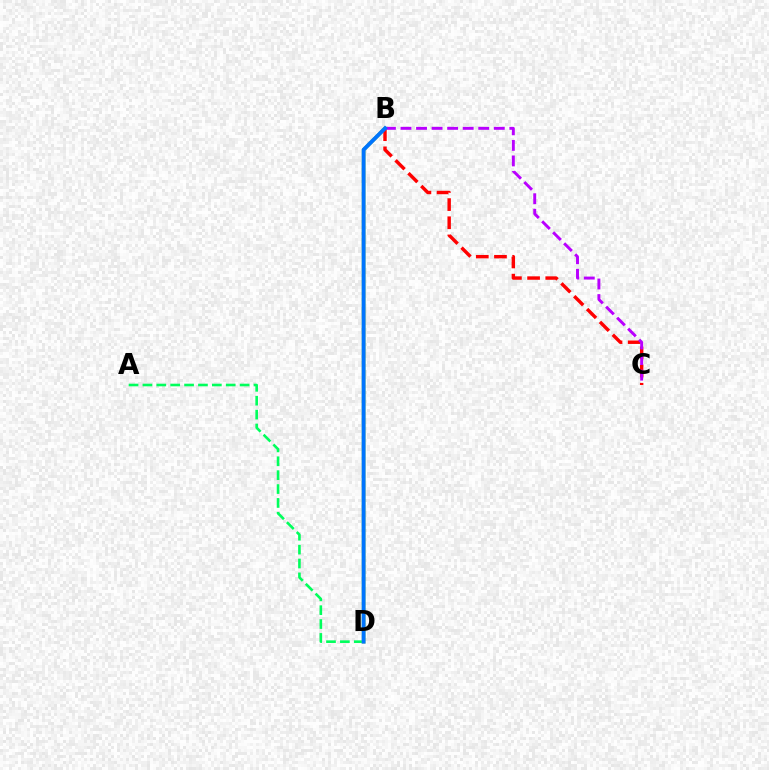{('A', 'D'): [{'color': '#00ff5c', 'line_style': 'dashed', 'thickness': 1.89}], ('B', 'D'): [{'color': '#d1ff00', 'line_style': 'solid', 'thickness': 2.55}, {'color': '#0074ff', 'line_style': 'solid', 'thickness': 2.84}], ('B', 'C'): [{'color': '#ff0000', 'line_style': 'dashed', 'thickness': 2.47}, {'color': '#b900ff', 'line_style': 'dashed', 'thickness': 2.11}]}